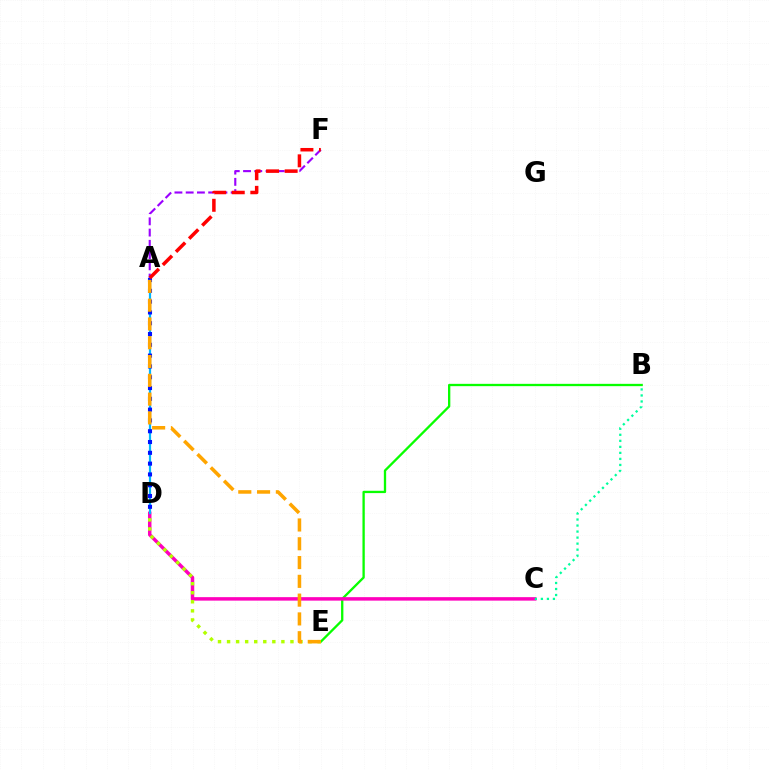{('A', 'F'): [{'color': '#9b00ff', 'line_style': 'dashed', 'thickness': 1.53}, {'color': '#ff0000', 'line_style': 'dashed', 'thickness': 2.52}], ('B', 'E'): [{'color': '#08ff00', 'line_style': 'solid', 'thickness': 1.67}], ('C', 'D'): [{'color': '#ff00bd', 'line_style': 'solid', 'thickness': 2.5}], ('A', 'D'): [{'color': '#00b5ff', 'line_style': 'solid', 'thickness': 1.59}, {'color': '#0010ff', 'line_style': 'dotted', 'thickness': 2.93}], ('D', 'E'): [{'color': '#b3ff00', 'line_style': 'dotted', 'thickness': 2.46}], ('A', 'E'): [{'color': '#ffa500', 'line_style': 'dashed', 'thickness': 2.55}], ('B', 'C'): [{'color': '#00ff9d', 'line_style': 'dotted', 'thickness': 1.64}]}